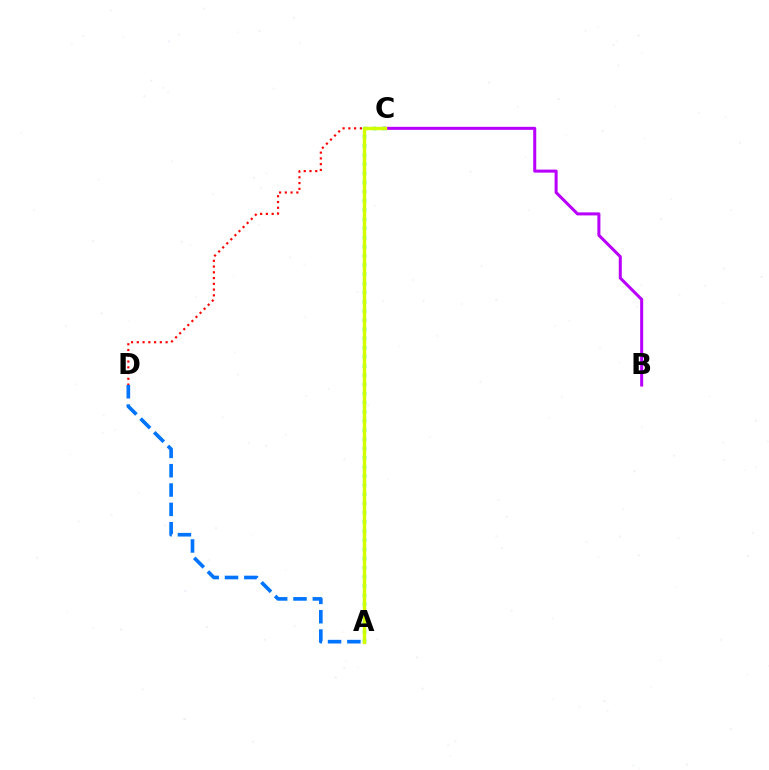{('C', 'D'): [{'color': '#ff0000', 'line_style': 'dotted', 'thickness': 1.56}], ('A', 'D'): [{'color': '#0074ff', 'line_style': 'dashed', 'thickness': 2.63}], ('A', 'C'): [{'color': '#00ff5c', 'line_style': 'dotted', 'thickness': 2.49}, {'color': '#d1ff00', 'line_style': 'solid', 'thickness': 2.44}], ('B', 'C'): [{'color': '#b900ff', 'line_style': 'solid', 'thickness': 2.18}]}